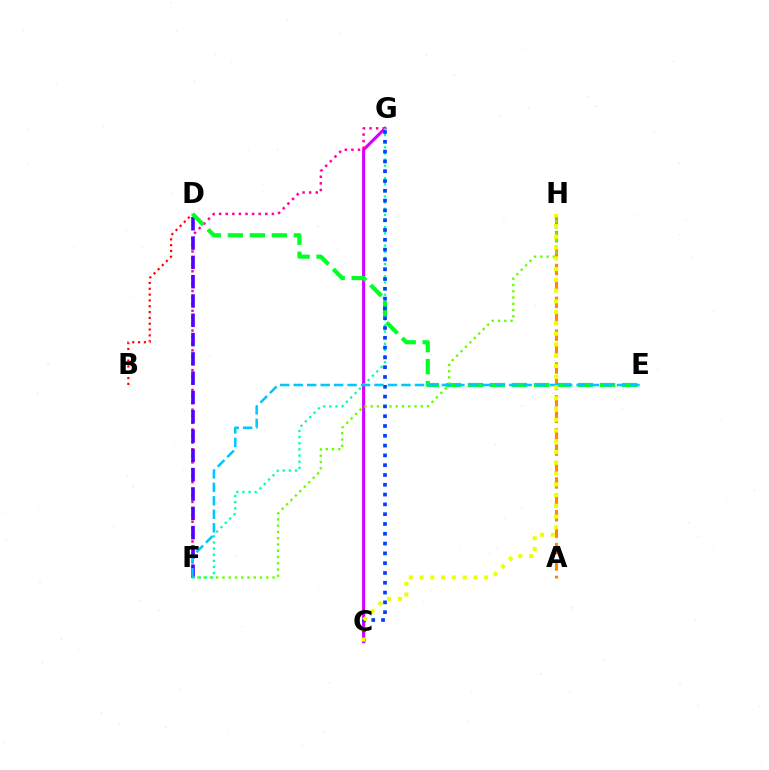{('C', 'G'): [{'color': '#d600ff', 'line_style': 'solid', 'thickness': 2.21}, {'color': '#003fff', 'line_style': 'dotted', 'thickness': 2.66}], ('F', 'G'): [{'color': '#ff00a0', 'line_style': 'dotted', 'thickness': 1.79}, {'color': '#00ffaf', 'line_style': 'dotted', 'thickness': 1.67}], ('D', 'F'): [{'color': '#4f00ff', 'line_style': 'dashed', 'thickness': 2.62}], ('B', 'D'): [{'color': '#ff0000', 'line_style': 'dotted', 'thickness': 1.58}], ('A', 'H'): [{'color': '#ff8800', 'line_style': 'dashed', 'thickness': 2.23}], ('D', 'E'): [{'color': '#00ff27', 'line_style': 'dashed', 'thickness': 2.99}], ('F', 'H'): [{'color': '#66ff00', 'line_style': 'dotted', 'thickness': 1.7}], ('E', 'F'): [{'color': '#00c7ff', 'line_style': 'dashed', 'thickness': 1.83}], ('C', 'H'): [{'color': '#eeff00', 'line_style': 'dotted', 'thickness': 2.92}]}